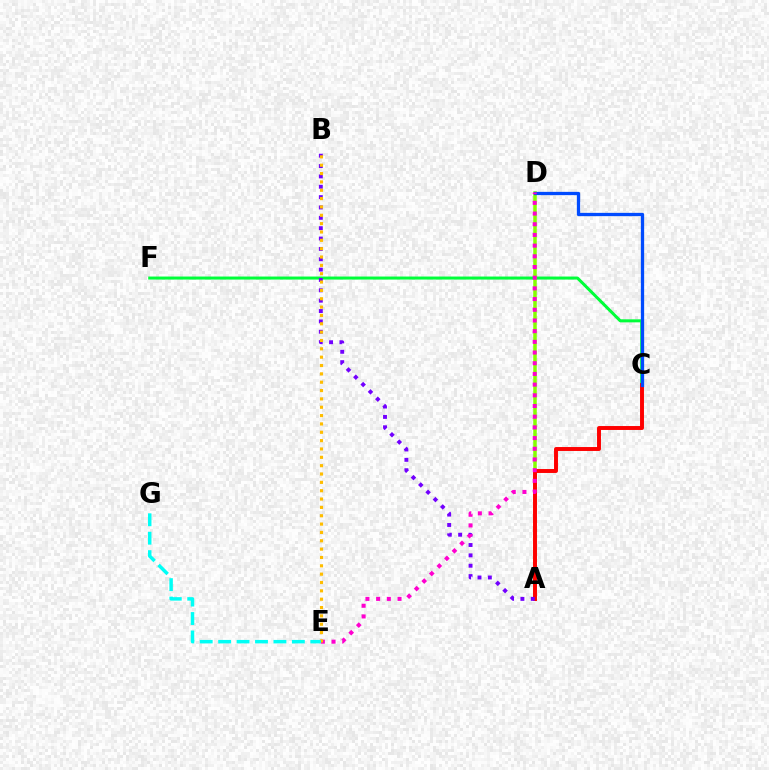{('C', 'F'): [{'color': '#00ff39', 'line_style': 'solid', 'thickness': 2.18}], ('A', 'D'): [{'color': '#84ff00', 'line_style': 'solid', 'thickness': 2.53}], ('A', 'C'): [{'color': '#ff0000', 'line_style': 'solid', 'thickness': 2.83}], ('A', 'B'): [{'color': '#7200ff', 'line_style': 'dotted', 'thickness': 2.81}], ('C', 'D'): [{'color': '#004bff', 'line_style': 'solid', 'thickness': 2.36}], ('D', 'E'): [{'color': '#ff00cf', 'line_style': 'dotted', 'thickness': 2.9}], ('B', 'E'): [{'color': '#ffbd00', 'line_style': 'dotted', 'thickness': 2.27}], ('E', 'G'): [{'color': '#00fff6', 'line_style': 'dashed', 'thickness': 2.5}]}